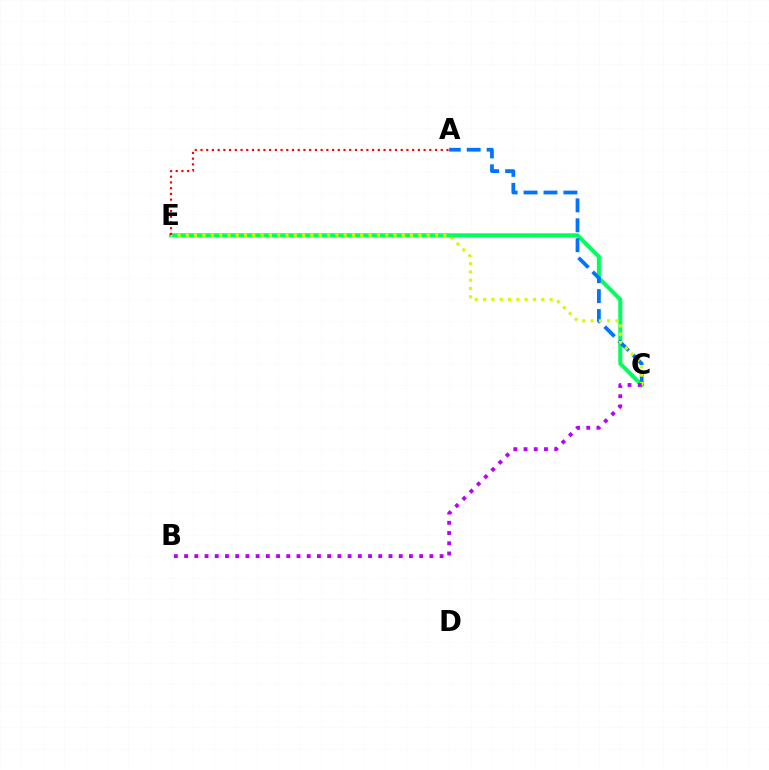{('C', 'E'): [{'color': '#00ff5c', 'line_style': 'solid', 'thickness': 2.88}, {'color': '#d1ff00', 'line_style': 'dotted', 'thickness': 2.26}], ('A', 'C'): [{'color': '#0074ff', 'line_style': 'dashed', 'thickness': 2.71}], ('A', 'E'): [{'color': '#ff0000', 'line_style': 'dotted', 'thickness': 1.55}], ('B', 'C'): [{'color': '#b900ff', 'line_style': 'dotted', 'thickness': 2.78}]}